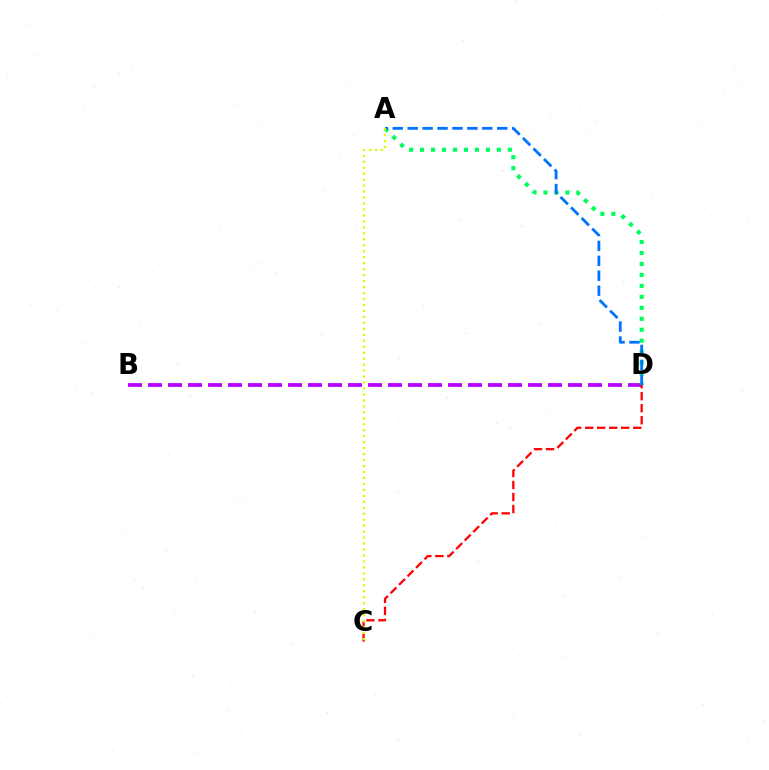{('B', 'D'): [{'color': '#b900ff', 'line_style': 'dashed', 'thickness': 2.72}], ('A', 'D'): [{'color': '#00ff5c', 'line_style': 'dotted', 'thickness': 2.98}, {'color': '#0074ff', 'line_style': 'dashed', 'thickness': 2.03}], ('C', 'D'): [{'color': '#ff0000', 'line_style': 'dashed', 'thickness': 1.63}], ('A', 'C'): [{'color': '#d1ff00', 'line_style': 'dotted', 'thickness': 1.62}]}